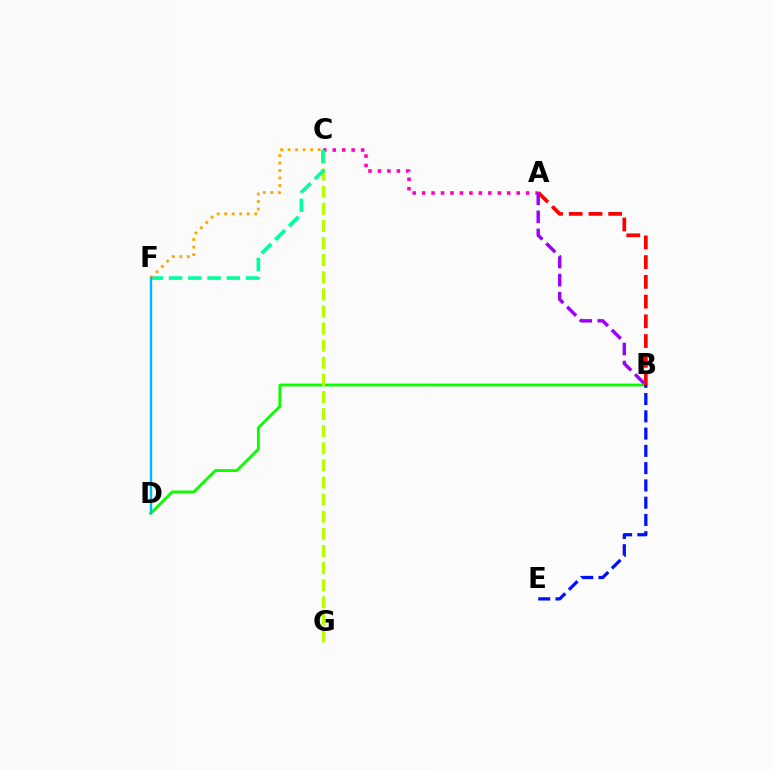{('A', 'C'): [{'color': '#ff00bd', 'line_style': 'dotted', 'thickness': 2.57}], ('B', 'D'): [{'color': '#08ff00', 'line_style': 'solid', 'thickness': 2.03}], ('A', 'B'): [{'color': '#ff0000', 'line_style': 'dashed', 'thickness': 2.68}, {'color': '#9b00ff', 'line_style': 'dashed', 'thickness': 2.45}], ('C', 'G'): [{'color': '#b3ff00', 'line_style': 'dashed', 'thickness': 2.32}], ('C', 'F'): [{'color': '#00ff9d', 'line_style': 'dashed', 'thickness': 2.62}, {'color': '#ffa500', 'line_style': 'dotted', 'thickness': 2.04}], ('B', 'E'): [{'color': '#0010ff', 'line_style': 'dashed', 'thickness': 2.35}], ('D', 'F'): [{'color': '#00b5ff', 'line_style': 'solid', 'thickness': 1.71}]}